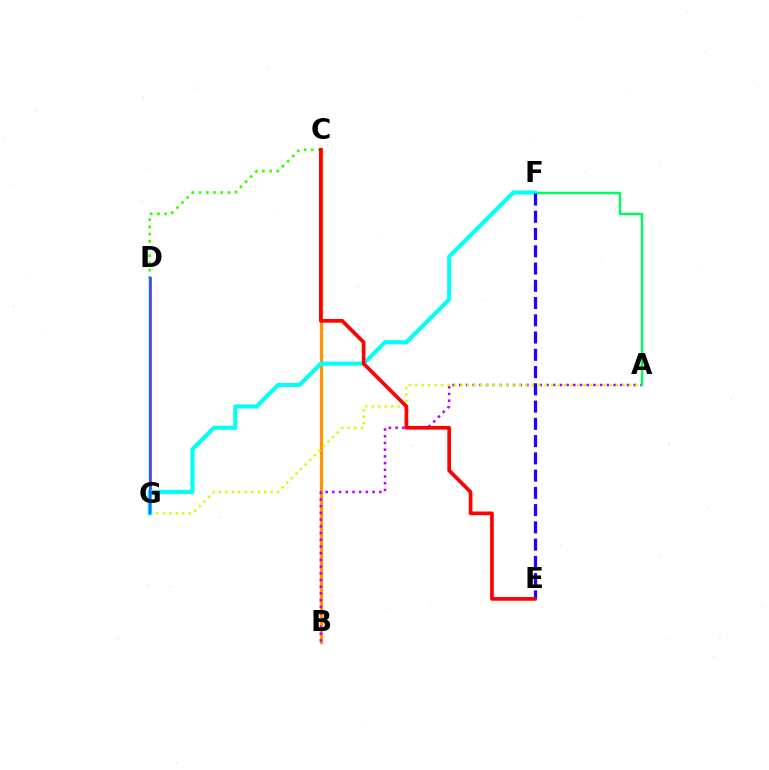{('D', 'G'): [{'color': '#ff00ac', 'line_style': 'solid', 'thickness': 2.01}, {'color': '#0074ff', 'line_style': 'solid', 'thickness': 1.69}], ('B', 'C'): [{'color': '#ff9400', 'line_style': 'solid', 'thickness': 2.33}], ('C', 'D'): [{'color': '#3dff00', 'line_style': 'dotted', 'thickness': 1.96}], ('A', 'B'): [{'color': '#b900ff', 'line_style': 'dotted', 'thickness': 1.82}], ('A', 'F'): [{'color': '#00ff5c', 'line_style': 'solid', 'thickness': 1.74}], ('A', 'G'): [{'color': '#d1ff00', 'line_style': 'dotted', 'thickness': 1.76}], ('F', 'G'): [{'color': '#00fff6', 'line_style': 'solid', 'thickness': 2.93}], ('E', 'F'): [{'color': '#2500ff', 'line_style': 'dashed', 'thickness': 2.34}], ('C', 'E'): [{'color': '#ff0000', 'line_style': 'solid', 'thickness': 2.65}]}